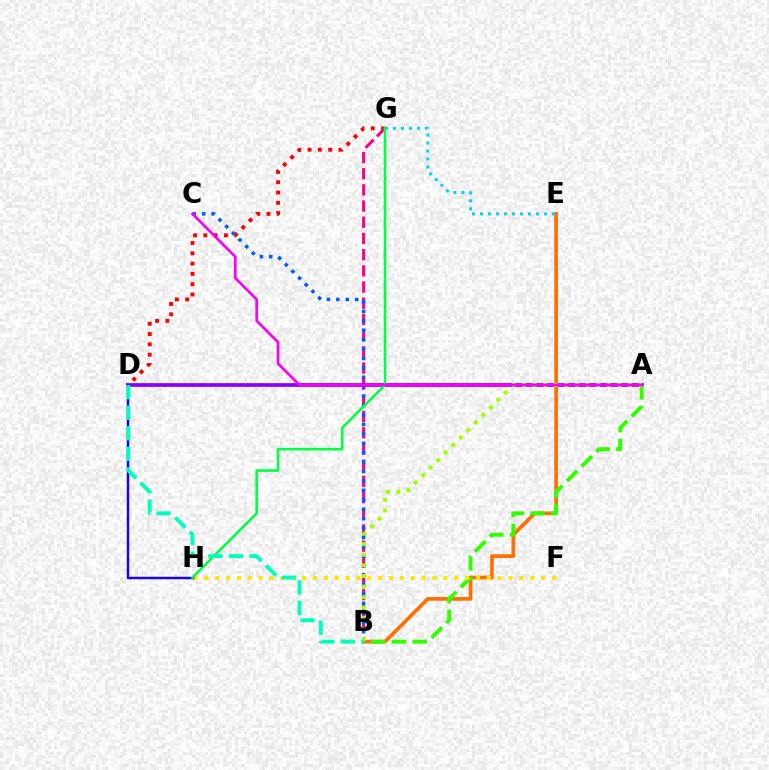{('B', 'E'): [{'color': '#ff7000', 'line_style': 'solid', 'thickness': 2.65}], ('D', 'G'): [{'color': '#ff0000', 'line_style': 'dotted', 'thickness': 2.8}], ('B', 'G'): [{'color': '#ff0088', 'line_style': 'dashed', 'thickness': 2.2}], ('B', 'C'): [{'color': '#005dff', 'line_style': 'dotted', 'thickness': 2.56}], ('E', 'G'): [{'color': '#00d3ff', 'line_style': 'dotted', 'thickness': 2.17}], ('A', 'D'): [{'color': '#8a00ff', 'line_style': 'solid', 'thickness': 2.67}], ('A', 'B'): [{'color': '#31ff00', 'line_style': 'dashed', 'thickness': 2.83}, {'color': '#a2ff00', 'line_style': 'dotted', 'thickness': 2.89}], ('F', 'H'): [{'color': '#ffe600', 'line_style': 'dotted', 'thickness': 2.95}], ('D', 'H'): [{'color': '#1900ff', 'line_style': 'solid', 'thickness': 1.78}], ('G', 'H'): [{'color': '#00ff45', 'line_style': 'solid', 'thickness': 1.85}], ('B', 'D'): [{'color': '#00ffbb', 'line_style': 'dashed', 'thickness': 2.79}], ('A', 'C'): [{'color': '#fa00f9', 'line_style': 'solid', 'thickness': 1.92}]}